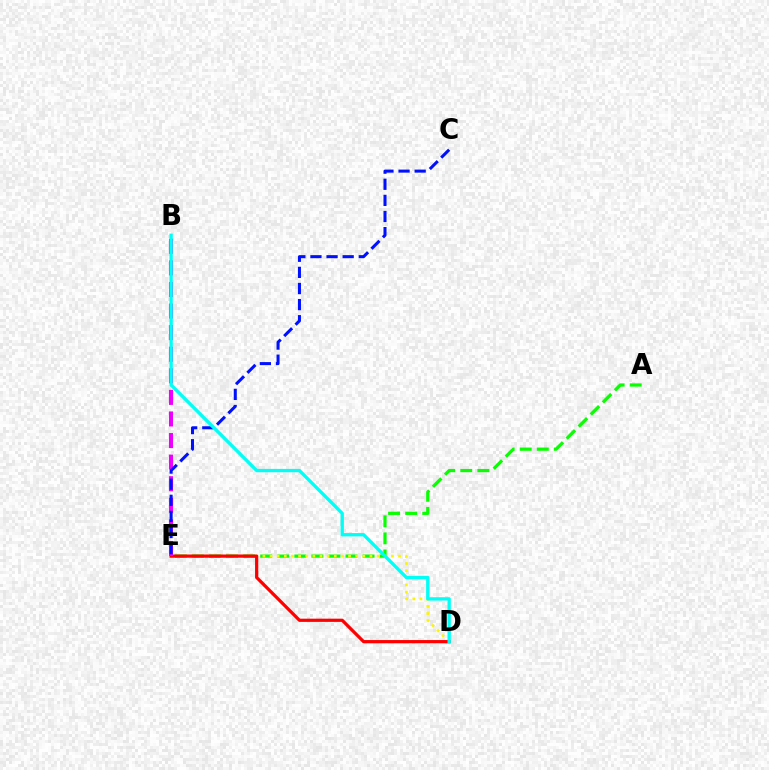{('A', 'E'): [{'color': '#08ff00', 'line_style': 'dashed', 'thickness': 2.32}], ('D', 'E'): [{'color': '#fcf500', 'line_style': 'dotted', 'thickness': 1.94}, {'color': '#ff0000', 'line_style': 'solid', 'thickness': 2.32}], ('B', 'E'): [{'color': '#ee00ff', 'line_style': 'dashed', 'thickness': 2.93}], ('C', 'E'): [{'color': '#0010ff', 'line_style': 'dashed', 'thickness': 2.19}], ('B', 'D'): [{'color': '#00fff6', 'line_style': 'solid', 'thickness': 2.39}]}